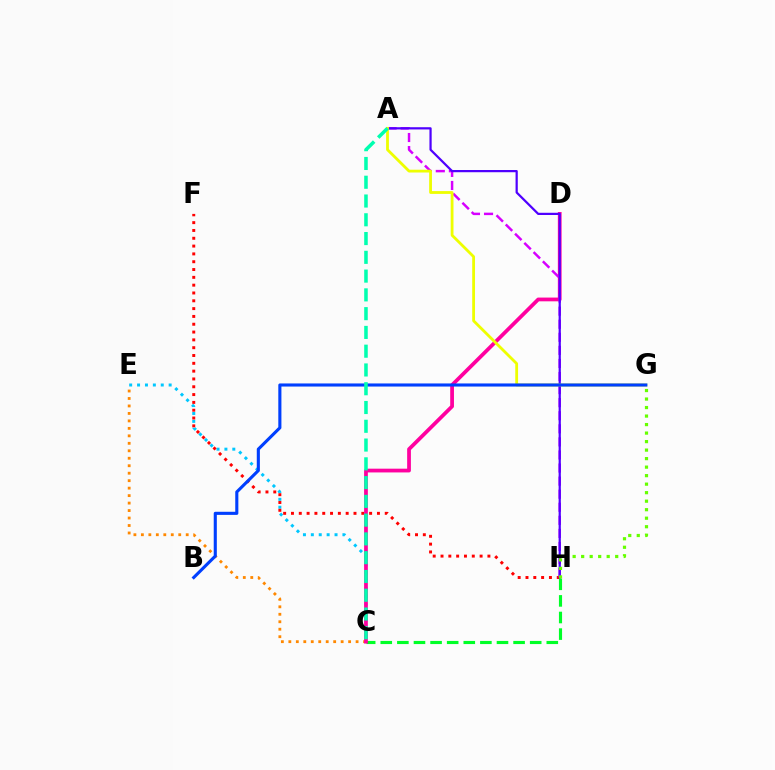{('C', 'E'): [{'color': '#ff8800', 'line_style': 'dotted', 'thickness': 2.03}, {'color': '#00c7ff', 'line_style': 'dotted', 'thickness': 2.15}], ('C', 'H'): [{'color': '#00ff27', 'line_style': 'dashed', 'thickness': 2.26}], ('F', 'H'): [{'color': '#ff0000', 'line_style': 'dotted', 'thickness': 2.12}], ('C', 'D'): [{'color': '#ff00a0', 'line_style': 'solid', 'thickness': 2.7}], ('A', 'H'): [{'color': '#d600ff', 'line_style': 'dashed', 'thickness': 1.78}, {'color': '#4f00ff', 'line_style': 'solid', 'thickness': 1.6}], ('A', 'G'): [{'color': '#eeff00', 'line_style': 'solid', 'thickness': 2.02}], ('B', 'G'): [{'color': '#003fff', 'line_style': 'solid', 'thickness': 2.23}], ('A', 'C'): [{'color': '#00ffaf', 'line_style': 'dashed', 'thickness': 2.55}], ('G', 'H'): [{'color': '#66ff00', 'line_style': 'dotted', 'thickness': 2.31}]}